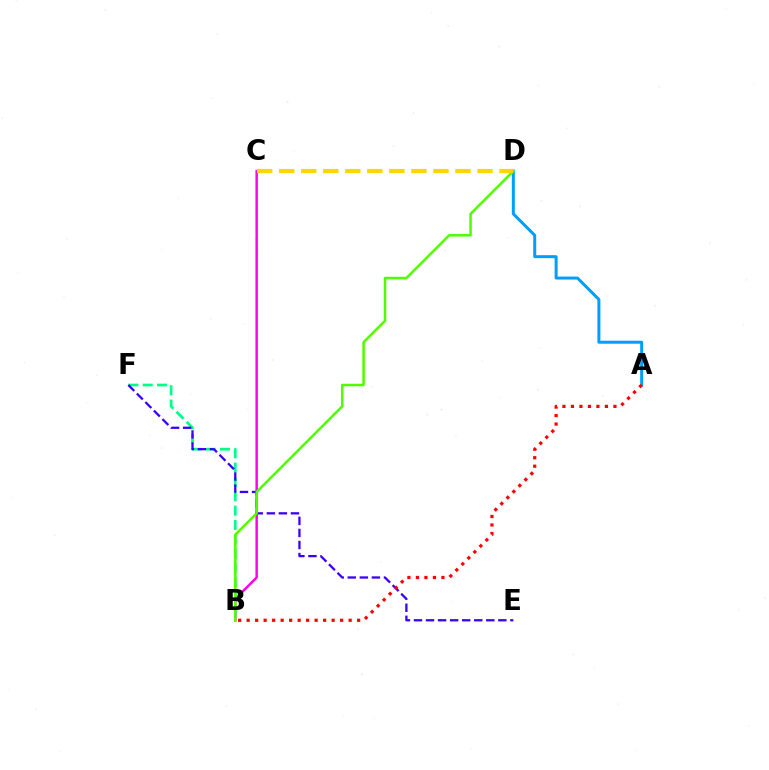{('B', 'C'): [{'color': '#ff00ed', 'line_style': 'solid', 'thickness': 1.77}], ('B', 'F'): [{'color': '#00ff86', 'line_style': 'dashed', 'thickness': 1.95}], ('E', 'F'): [{'color': '#3700ff', 'line_style': 'dashed', 'thickness': 1.64}], ('A', 'D'): [{'color': '#009eff', 'line_style': 'solid', 'thickness': 2.15}], ('B', 'D'): [{'color': '#4fff00', 'line_style': 'solid', 'thickness': 1.83}], ('A', 'B'): [{'color': '#ff0000', 'line_style': 'dotted', 'thickness': 2.31}], ('C', 'D'): [{'color': '#ffd500', 'line_style': 'dashed', 'thickness': 2.99}]}